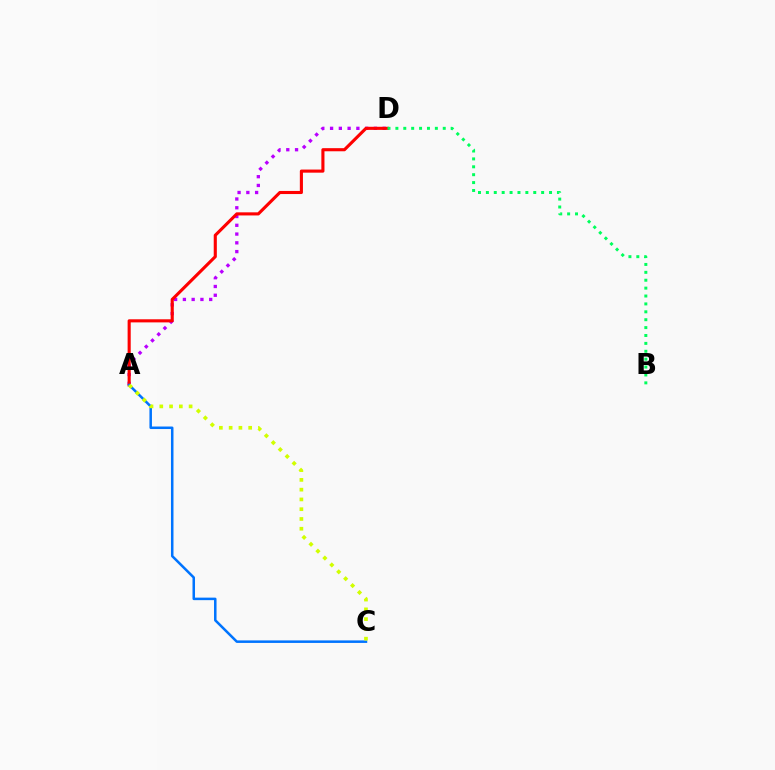{('A', 'D'): [{'color': '#b900ff', 'line_style': 'dotted', 'thickness': 2.38}, {'color': '#ff0000', 'line_style': 'solid', 'thickness': 2.24}], ('B', 'D'): [{'color': '#00ff5c', 'line_style': 'dotted', 'thickness': 2.14}], ('A', 'C'): [{'color': '#0074ff', 'line_style': 'solid', 'thickness': 1.81}, {'color': '#d1ff00', 'line_style': 'dotted', 'thickness': 2.66}]}